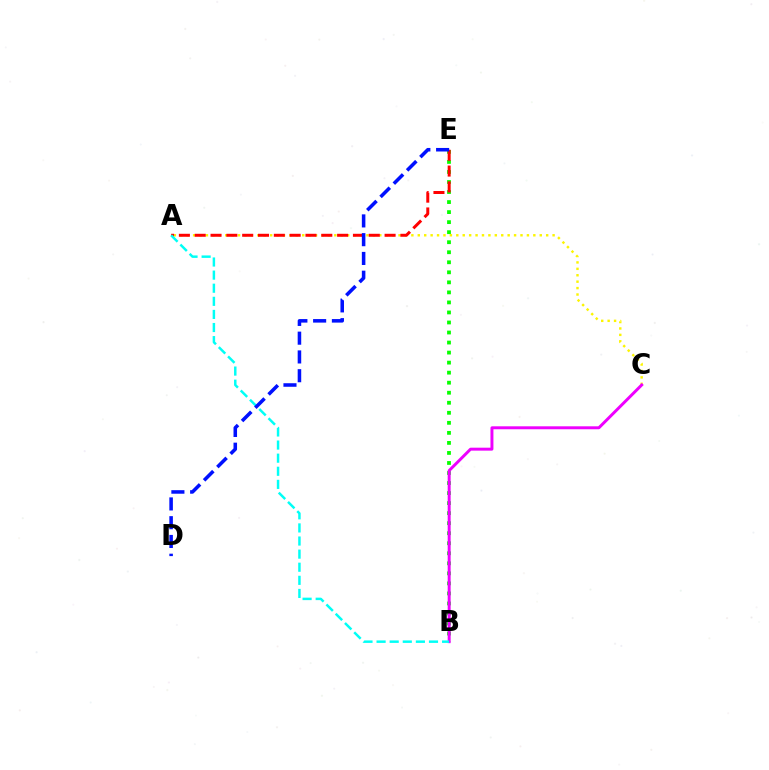{('B', 'E'): [{'color': '#08ff00', 'line_style': 'dotted', 'thickness': 2.73}], ('A', 'C'): [{'color': '#fcf500', 'line_style': 'dotted', 'thickness': 1.74}], ('A', 'E'): [{'color': '#ff0000', 'line_style': 'dashed', 'thickness': 2.15}], ('B', 'C'): [{'color': '#ee00ff', 'line_style': 'solid', 'thickness': 2.13}], ('A', 'B'): [{'color': '#00fff6', 'line_style': 'dashed', 'thickness': 1.78}], ('D', 'E'): [{'color': '#0010ff', 'line_style': 'dashed', 'thickness': 2.55}]}